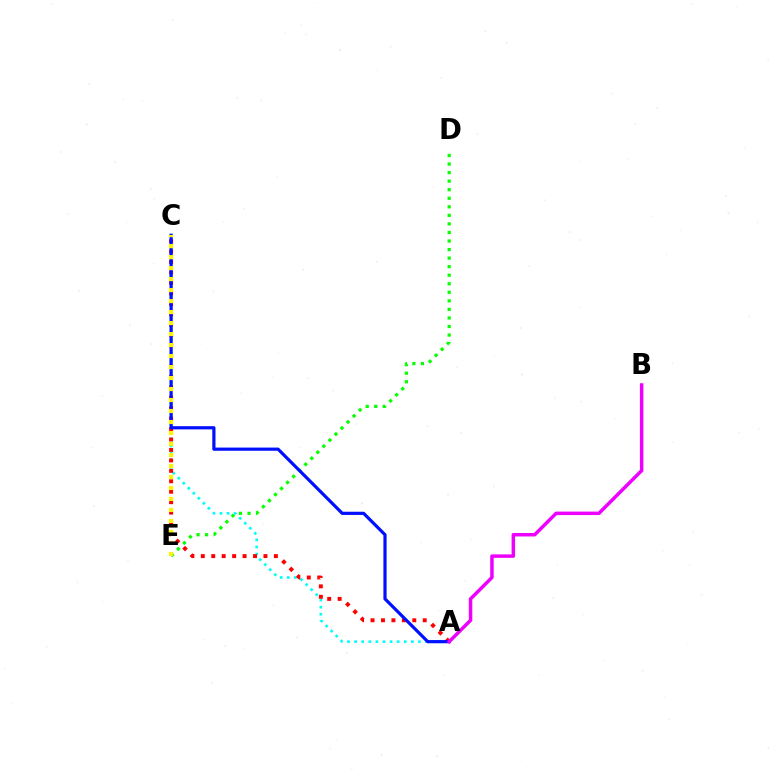{('D', 'E'): [{'color': '#08ff00', 'line_style': 'dotted', 'thickness': 2.32}], ('A', 'C'): [{'color': '#00fff6', 'line_style': 'dotted', 'thickness': 1.93}, {'color': '#ff0000', 'line_style': 'dotted', 'thickness': 2.84}, {'color': '#0010ff', 'line_style': 'solid', 'thickness': 2.3}], ('C', 'E'): [{'color': '#fcf500', 'line_style': 'dotted', 'thickness': 2.99}], ('A', 'B'): [{'color': '#ee00ff', 'line_style': 'solid', 'thickness': 2.5}]}